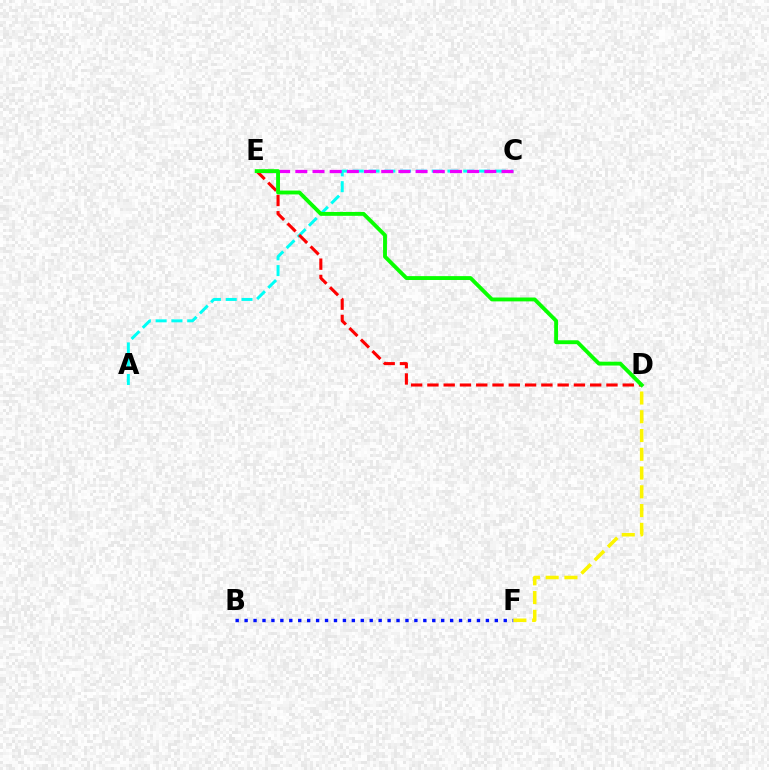{('A', 'C'): [{'color': '#00fff6', 'line_style': 'dashed', 'thickness': 2.14}], ('B', 'F'): [{'color': '#0010ff', 'line_style': 'dotted', 'thickness': 2.43}], ('D', 'F'): [{'color': '#fcf500', 'line_style': 'dashed', 'thickness': 2.55}], ('C', 'E'): [{'color': '#ee00ff', 'line_style': 'dashed', 'thickness': 2.33}], ('D', 'E'): [{'color': '#ff0000', 'line_style': 'dashed', 'thickness': 2.21}, {'color': '#08ff00', 'line_style': 'solid', 'thickness': 2.78}]}